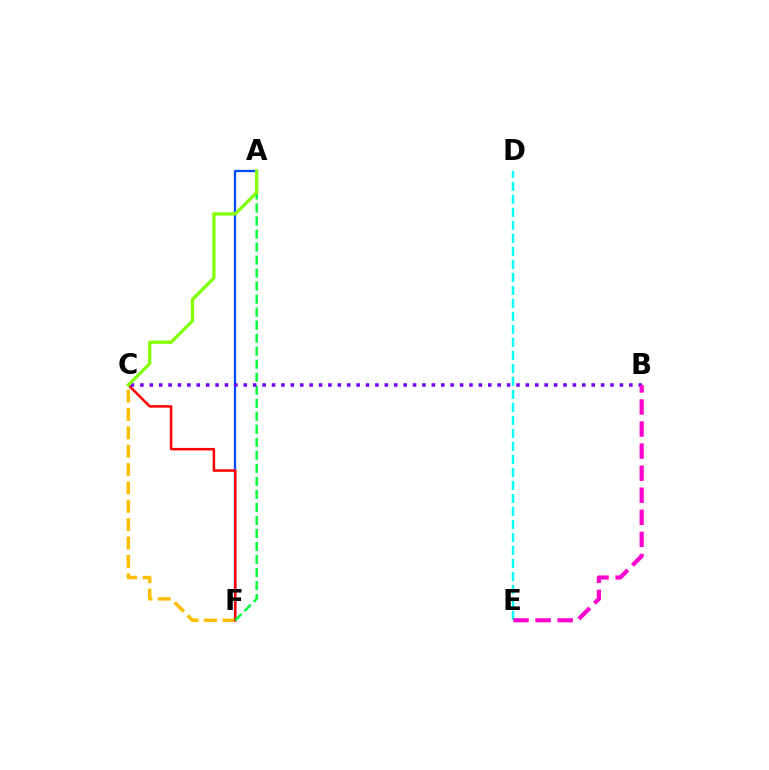{('D', 'E'): [{'color': '#00fff6', 'line_style': 'dashed', 'thickness': 1.77}], ('A', 'F'): [{'color': '#004bff', 'line_style': 'solid', 'thickness': 1.64}, {'color': '#00ff39', 'line_style': 'dashed', 'thickness': 1.77}], ('C', 'F'): [{'color': '#ffbd00', 'line_style': 'dashed', 'thickness': 2.49}, {'color': '#ff0000', 'line_style': 'solid', 'thickness': 1.81}], ('B', 'C'): [{'color': '#7200ff', 'line_style': 'dotted', 'thickness': 2.55}], ('A', 'C'): [{'color': '#84ff00', 'line_style': 'solid', 'thickness': 2.37}], ('B', 'E'): [{'color': '#ff00cf', 'line_style': 'dashed', 'thickness': 3.0}]}